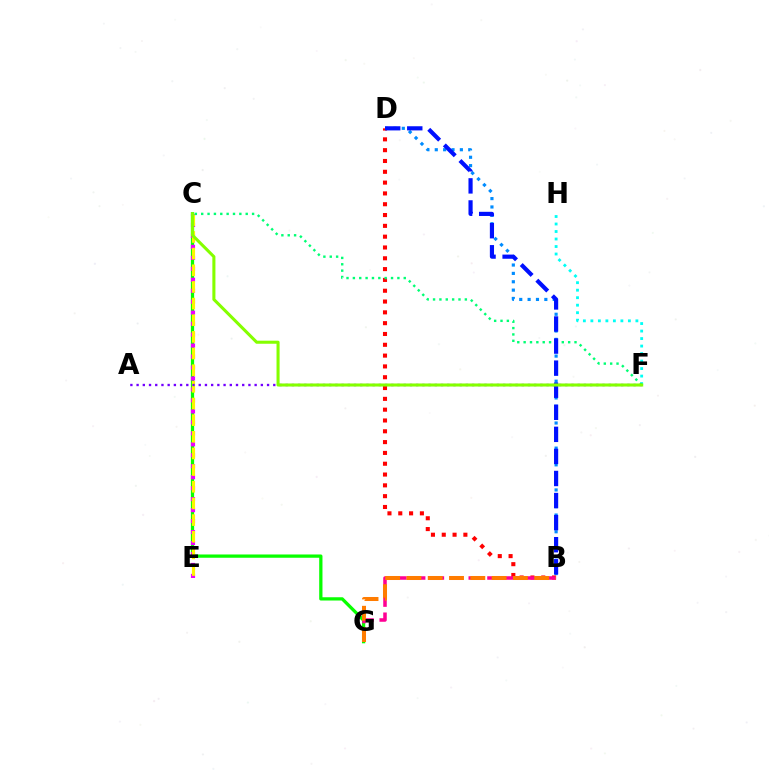{('B', 'D'): [{'color': '#008cff', 'line_style': 'dotted', 'thickness': 2.27}, {'color': '#ff0000', 'line_style': 'dotted', 'thickness': 2.94}, {'color': '#0010ff', 'line_style': 'dashed', 'thickness': 3.0}], ('C', 'G'): [{'color': '#08ff00', 'line_style': 'solid', 'thickness': 2.35}], ('C', 'E'): [{'color': '#ee00ff', 'line_style': 'dotted', 'thickness': 2.98}, {'color': '#fcf500', 'line_style': 'dashed', 'thickness': 2.26}], ('B', 'G'): [{'color': '#ff0094', 'line_style': 'dashed', 'thickness': 2.54}, {'color': '#ff7c00', 'line_style': 'dashed', 'thickness': 2.89}], ('F', 'H'): [{'color': '#00fff6', 'line_style': 'dotted', 'thickness': 2.04}], ('A', 'F'): [{'color': '#7200ff', 'line_style': 'dotted', 'thickness': 1.69}], ('C', 'F'): [{'color': '#00ff74', 'line_style': 'dotted', 'thickness': 1.73}, {'color': '#84ff00', 'line_style': 'solid', 'thickness': 2.21}]}